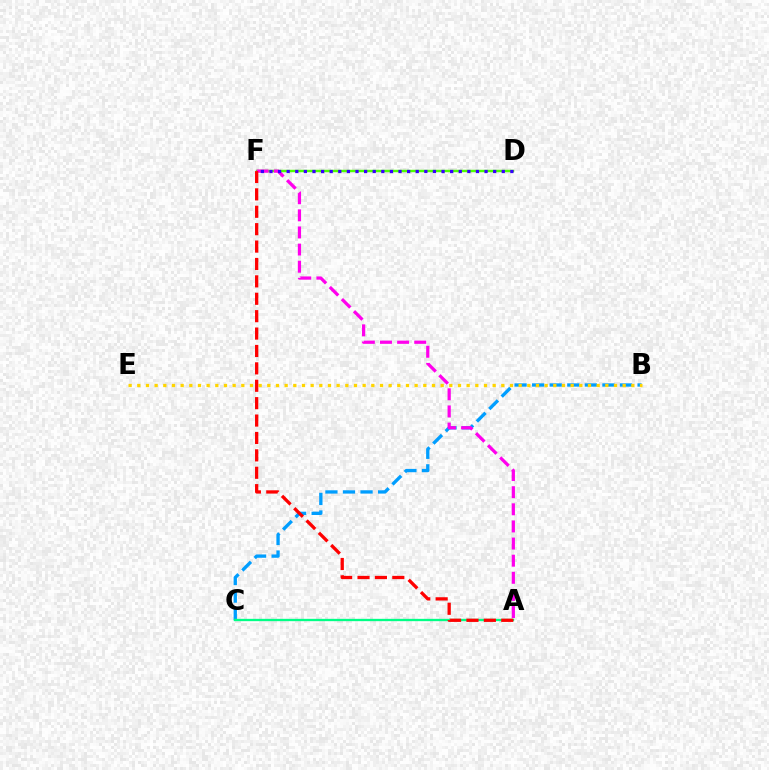{('B', 'C'): [{'color': '#009eff', 'line_style': 'dashed', 'thickness': 2.39}], ('D', 'F'): [{'color': '#4fff00', 'line_style': 'solid', 'thickness': 1.77}, {'color': '#3700ff', 'line_style': 'dotted', 'thickness': 2.34}], ('A', 'F'): [{'color': '#ff00ed', 'line_style': 'dashed', 'thickness': 2.33}, {'color': '#ff0000', 'line_style': 'dashed', 'thickness': 2.36}], ('B', 'E'): [{'color': '#ffd500', 'line_style': 'dotted', 'thickness': 2.35}], ('A', 'C'): [{'color': '#00ff86', 'line_style': 'solid', 'thickness': 1.68}]}